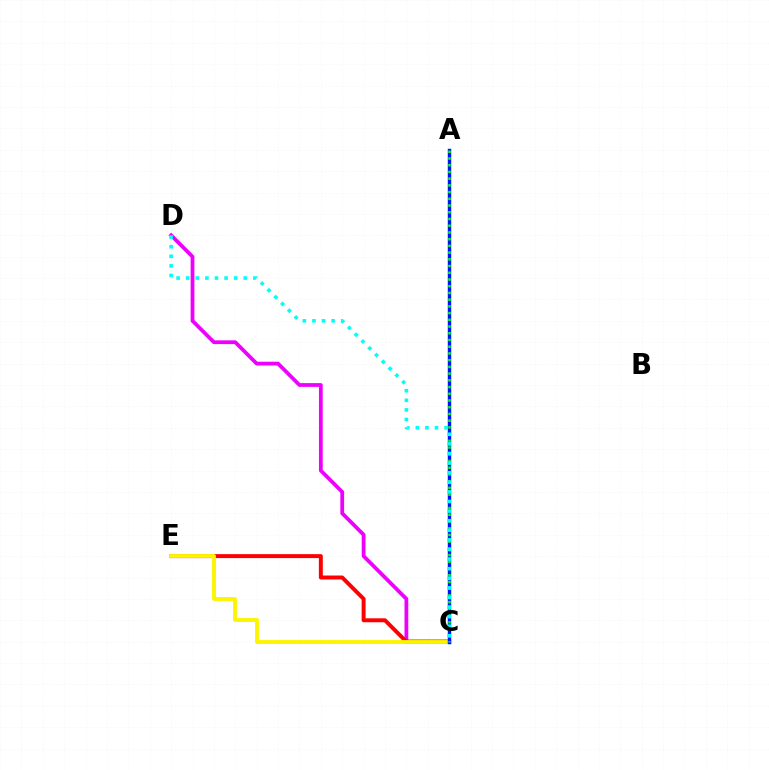{('C', 'D'): [{'color': '#ee00ff', 'line_style': 'solid', 'thickness': 2.71}, {'color': '#00fff6', 'line_style': 'dotted', 'thickness': 2.61}], ('C', 'E'): [{'color': '#ff0000', 'line_style': 'solid', 'thickness': 2.85}, {'color': '#fcf500', 'line_style': 'solid', 'thickness': 2.78}], ('A', 'C'): [{'color': '#0010ff', 'line_style': 'solid', 'thickness': 2.46}, {'color': '#08ff00', 'line_style': 'dotted', 'thickness': 1.83}]}